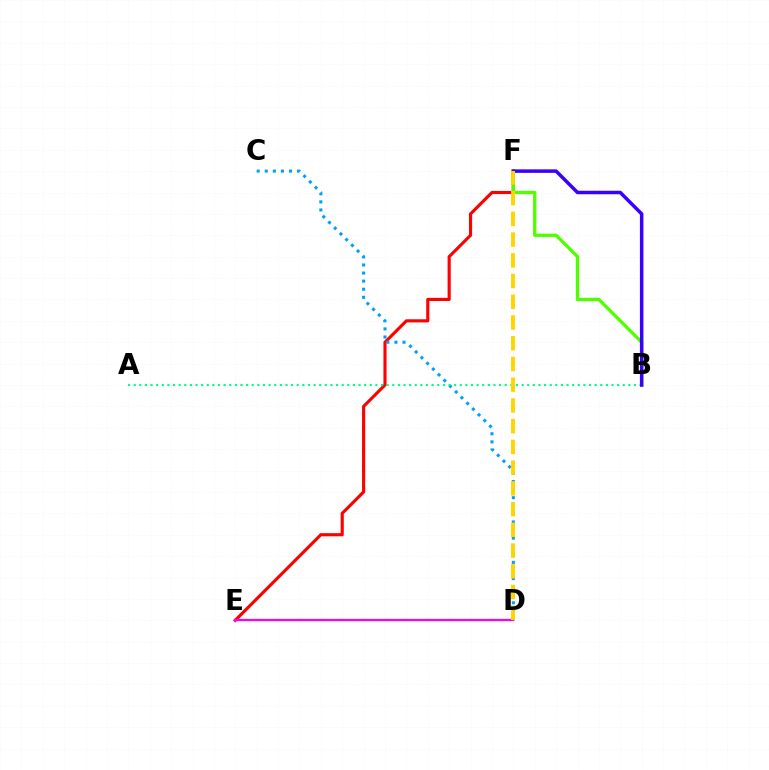{('E', 'F'): [{'color': '#ff0000', 'line_style': 'solid', 'thickness': 2.25}], ('C', 'D'): [{'color': '#009eff', 'line_style': 'dotted', 'thickness': 2.2}], ('D', 'E'): [{'color': '#ff00ed', 'line_style': 'solid', 'thickness': 1.61}], ('A', 'B'): [{'color': '#00ff86', 'line_style': 'dotted', 'thickness': 1.53}], ('B', 'F'): [{'color': '#4fff00', 'line_style': 'solid', 'thickness': 2.39}, {'color': '#3700ff', 'line_style': 'solid', 'thickness': 2.52}], ('D', 'F'): [{'color': '#ffd500', 'line_style': 'dashed', 'thickness': 2.82}]}